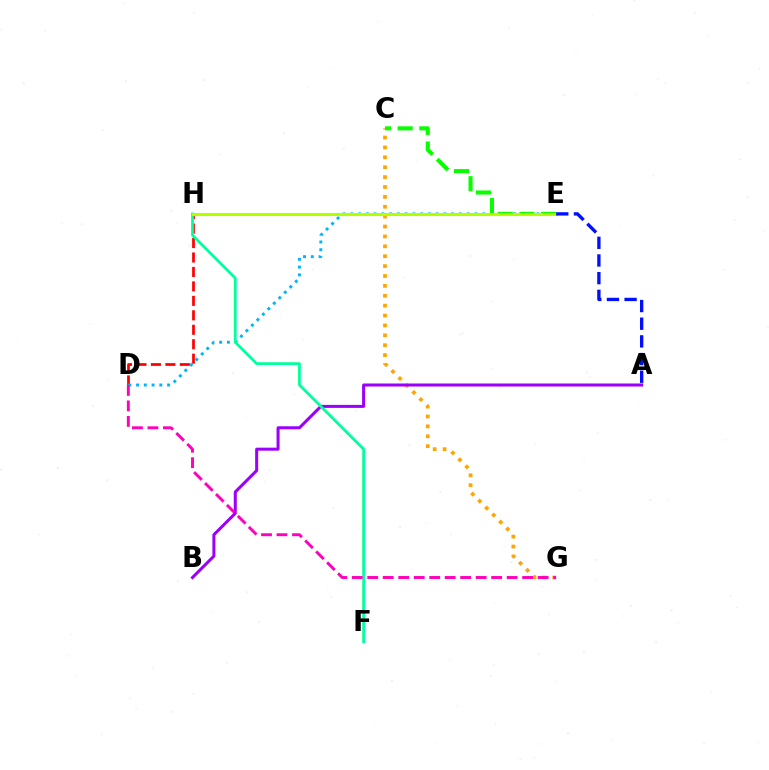{('D', 'H'): [{'color': '#ff0000', 'line_style': 'dashed', 'thickness': 1.96}], ('C', 'G'): [{'color': '#ffa500', 'line_style': 'dotted', 'thickness': 2.69}], ('D', 'E'): [{'color': '#00b5ff', 'line_style': 'dotted', 'thickness': 2.11}], ('C', 'E'): [{'color': '#08ff00', 'line_style': 'dashed', 'thickness': 2.94}], ('A', 'B'): [{'color': '#9b00ff', 'line_style': 'solid', 'thickness': 2.17}], ('F', 'H'): [{'color': '#00ff9d', 'line_style': 'solid', 'thickness': 1.98}], ('E', 'H'): [{'color': '#b3ff00', 'line_style': 'solid', 'thickness': 2.22}], ('A', 'E'): [{'color': '#0010ff', 'line_style': 'dashed', 'thickness': 2.4}], ('D', 'G'): [{'color': '#ff00bd', 'line_style': 'dashed', 'thickness': 2.1}]}